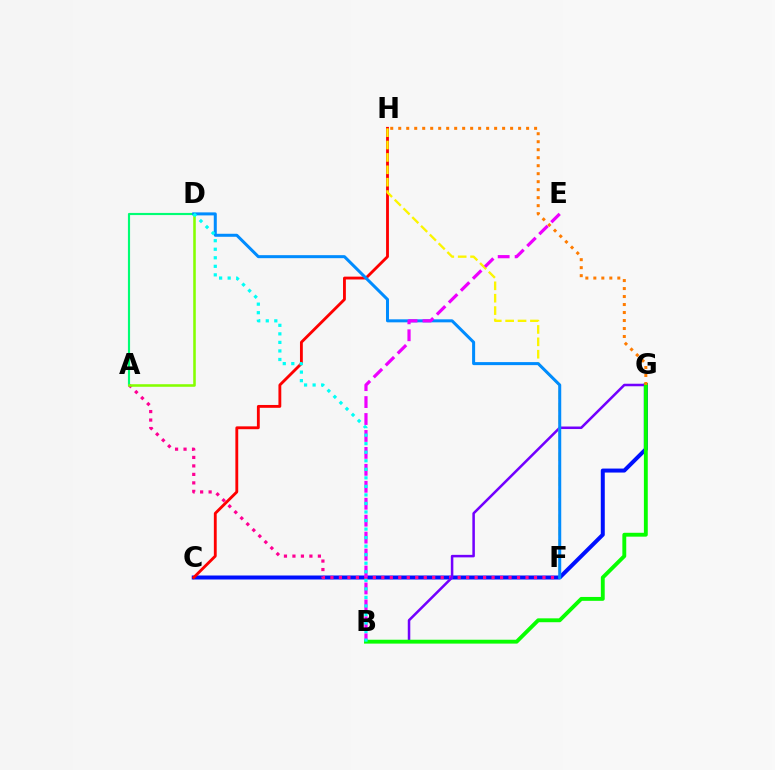{('C', 'G'): [{'color': '#0010ff', 'line_style': 'solid', 'thickness': 2.87}], ('A', 'F'): [{'color': '#ff0094', 'line_style': 'dotted', 'thickness': 2.3}], ('C', 'H'): [{'color': '#ff0000', 'line_style': 'solid', 'thickness': 2.05}], ('B', 'G'): [{'color': '#7200ff', 'line_style': 'solid', 'thickness': 1.82}, {'color': '#08ff00', 'line_style': 'solid', 'thickness': 2.79}], ('F', 'H'): [{'color': '#fcf500', 'line_style': 'dashed', 'thickness': 1.68}], ('A', 'D'): [{'color': '#00ff74', 'line_style': 'solid', 'thickness': 1.55}, {'color': '#84ff00', 'line_style': 'solid', 'thickness': 1.85}], ('D', 'F'): [{'color': '#008cff', 'line_style': 'solid', 'thickness': 2.17}], ('B', 'E'): [{'color': '#ee00ff', 'line_style': 'dashed', 'thickness': 2.3}], ('B', 'D'): [{'color': '#00fff6', 'line_style': 'dotted', 'thickness': 2.32}], ('G', 'H'): [{'color': '#ff7c00', 'line_style': 'dotted', 'thickness': 2.17}]}